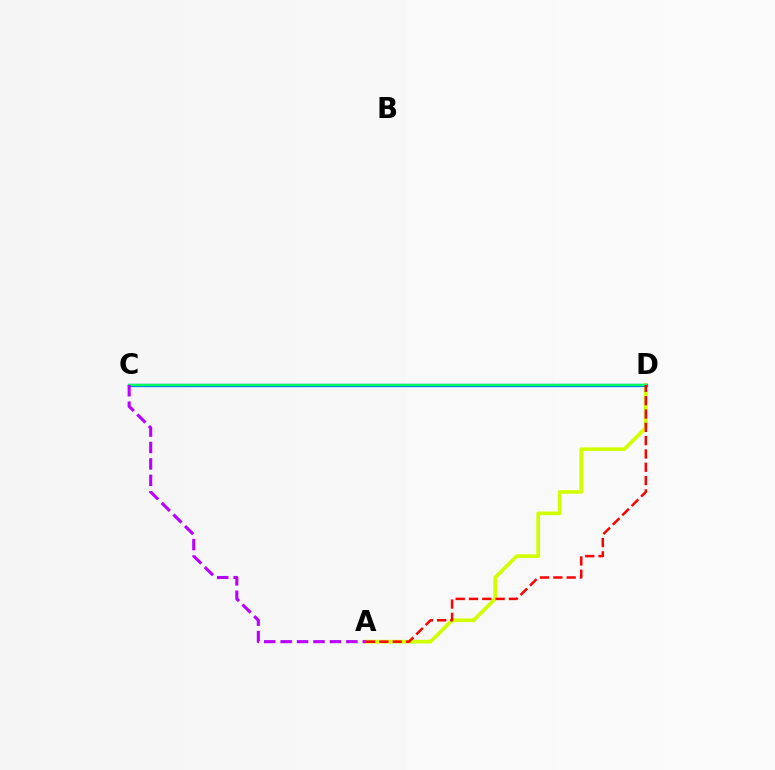{('A', 'D'): [{'color': '#d1ff00', 'line_style': 'solid', 'thickness': 2.65}, {'color': '#ff0000', 'line_style': 'dashed', 'thickness': 1.81}], ('C', 'D'): [{'color': '#0074ff', 'line_style': 'solid', 'thickness': 2.4}, {'color': '#00ff5c', 'line_style': 'solid', 'thickness': 1.67}], ('A', 'C'): [{'color': '#b900ff', 'line_style': 'dashed', 'thickness': 2.23}]}